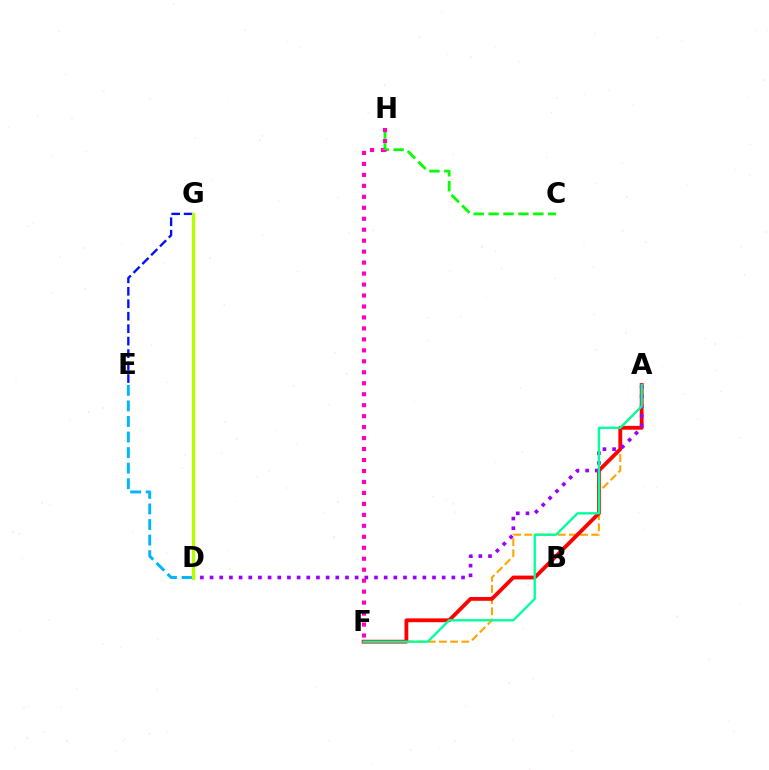{('A', 'F'): [{'color': '#ffa500', 'line_style': 'dashed', 'thickness': 1.51}, {'color': '#ff0000', 'line_style': 'solid', 'thickness': 2.75}, {'color': '#00ff9d', 'line_style': 'solid', 'thickness': 1.68}], ('C', 'H'): [{'color': '#08ff00', 'line_style': 'dashed', 'thickness': 2.02}], ('E', 'G'): [{'color': '#0010ff', 'line_style': 'dashed', 'thickness': 1.69}], ('D', 'E'): [{'color': '#00b5ff', 'line_style': 'dashed', 'thickness': 2.11}], ('A', 'D'): [{'color': '#9b00ff', 'line_style': 'dotted', 'thickness': 2.63}], ('D', 'G'): [{'color': '#b3ff00', 'line_style': 'solid', 'thickness': 2.37}], ('F', 'H'): [{'color': '#ff00bd', 'line_style': 'dotted', 'thickness': 2.98}]}